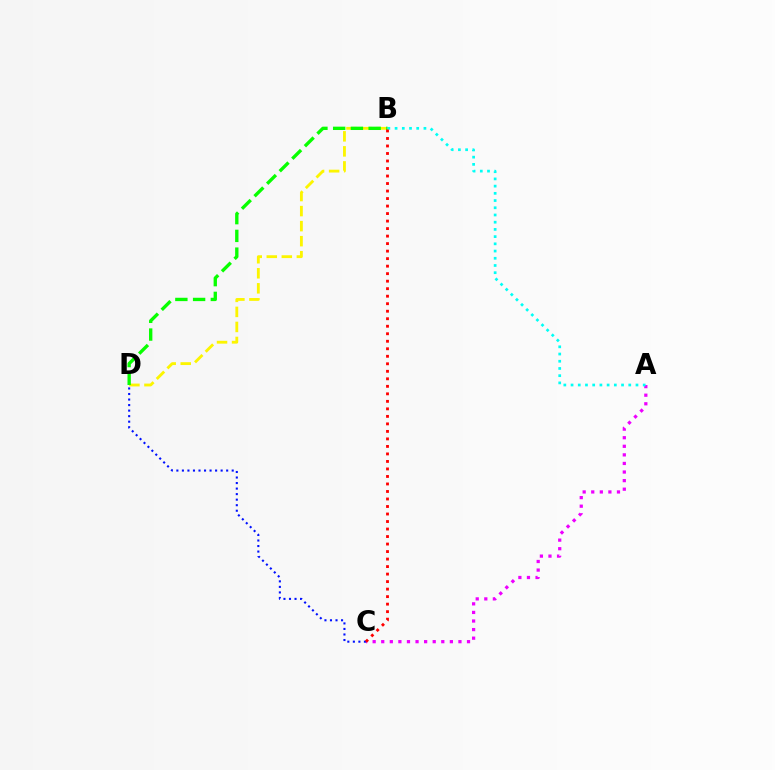{('A', 'C'): [{'color': '#ee00ff', 'line_style': 'dotted', 'thickness': 2.33}], ('C', 'D'): [{'color': '#0010ff', 'line_style': 'dotted', 'thickness': 1.5}], ('B', 'D'): [{'color': '#fcf500', 'line_style': 'dashed', 'thickness': 2.04}, {'color': '#08ff00', 'line_style': 'dashed', 'thickness': 2.41}], ('A', 'B'): [{'color': '#00fff6', 'line_style': 'dotted', 'thickness': 1.96}], ('B', 'C'): [{'color': '#ff0000', 'line_style': 'dotted', 'thickness': 2.04}]}